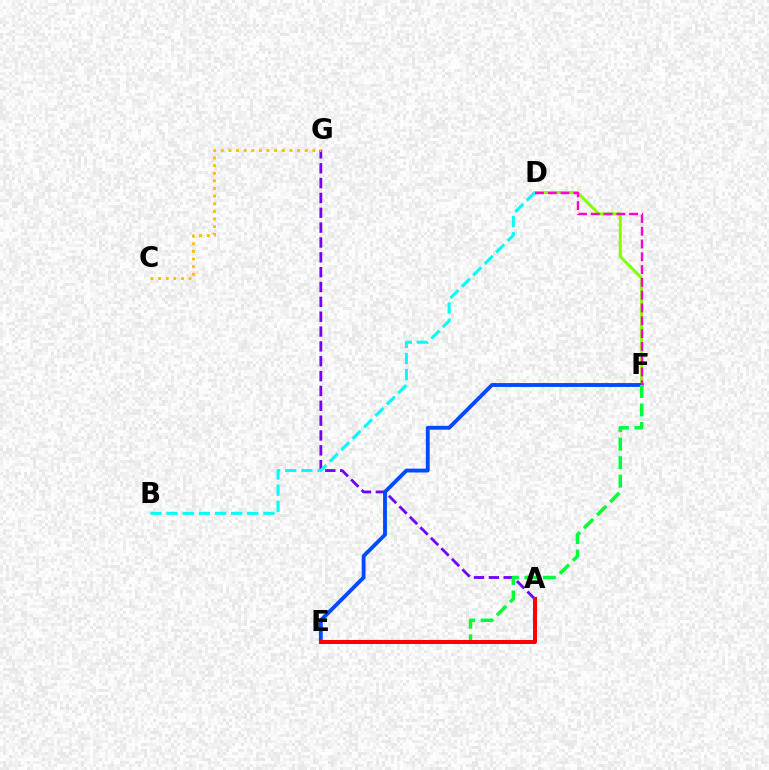{('A', 'G'): [{'color': '#7200ff', 'line_style': 'dashed', 'thickness': 2.02}], ('D', 'F'): [{'color': '#84ff00', 'line_style': 'solid', 'thickness': 2.15}, {'color': '#ff00cf', 'line_style': 'dashed', 'thickness': 1.74}], ('B', 'D'): [{'color': '#00fff6', 'line_style': 'dashed', 'thickness': 2.19}], ('E', 'F'): [{'color': '#004bff', 'line_style': 'solid', 'thickness': 2.77}, {'color': '#00ff39', 'line_style': 'dashed', 'thickness': 2.52}], ('C', 'G'): [{'color': '#ffbd00', 'line_style': 'dotted', 'thickness': 2.07}], ('A', 'E'): [{'color': '#ff0000', 'line_style': 'solid', 'thickness': 2.89}]}